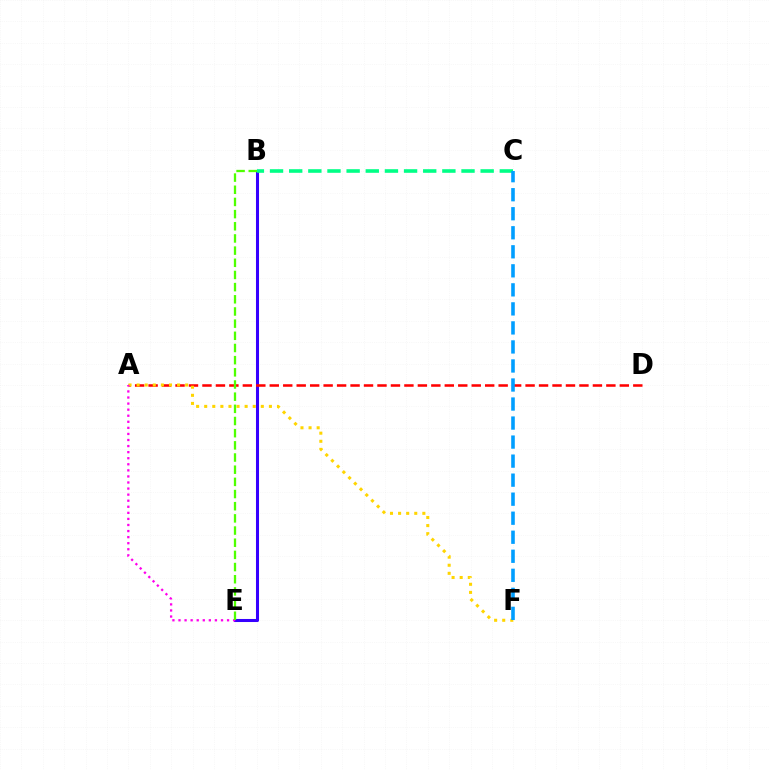{('B', 'E'): [{'color': '#3700ff', 'line_style': 'solid', 'thickness': 2.19}, {'color': '#4fff00', 'line_style': 'dashed', 'thickness': 1.65}], ('A', 'D'): [{'color': '#ff0000', 'line_style': 'dashed', 'thickness': 1.83}], ('A', 'F'): [{'color': '#ffd500', 'line_style': 'dotted', 'thickness': 2.2}], ('A', 'E'): [{'color': '#ff00ed', 'line_style': 'dotted', 'thickness': 1.65}], ('B', 'C'): [{'color': '#00ff86', 'line_style': 'dashed', 'thickness': 2.6}], ('C', 'F'): [{'color': '#009eff', 'line_style': 'dashed', 'thickness': 2.59}]}